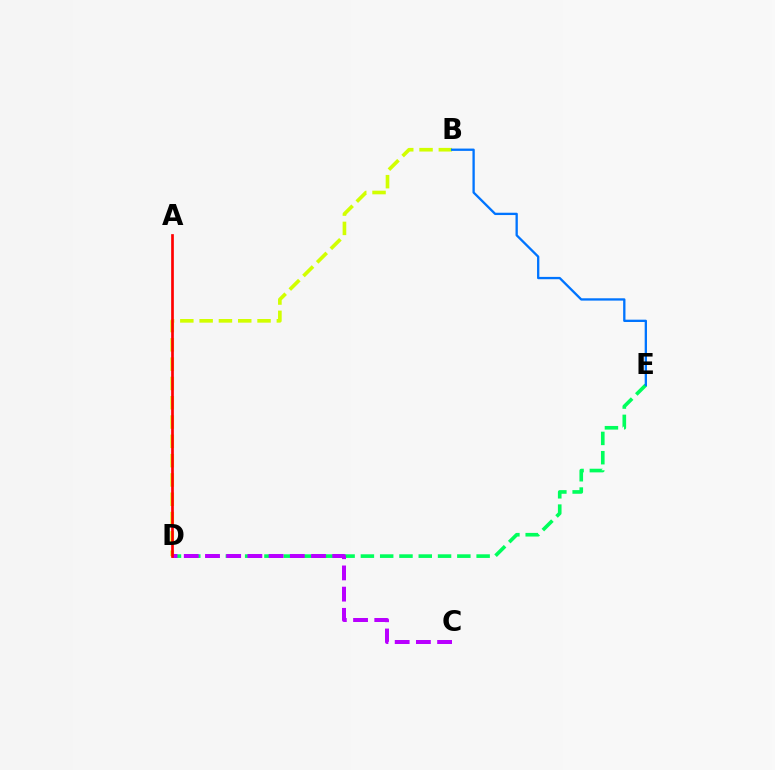{('B', 'D'): [{'color': '#d1ff00', 'line_style': 'dashed', 'thickness': 2.62}], ('D', 'E'): [{'color': '#00ff5c', 'line_style': 'dashed', 'thickness': 2.62}], ('C', 'D'): [{'color': '#b900ff', 'line_style': 'dashed', 'thickness': 2.88}], ('B', 'E'): [{'color': '#0074ff', 'line_style': 'solid', 'thickness': 1.67}], ('A', 'D'): [{'color': '#ff0000', 'line_style': 'solid', 'thickness': 1.94}]}